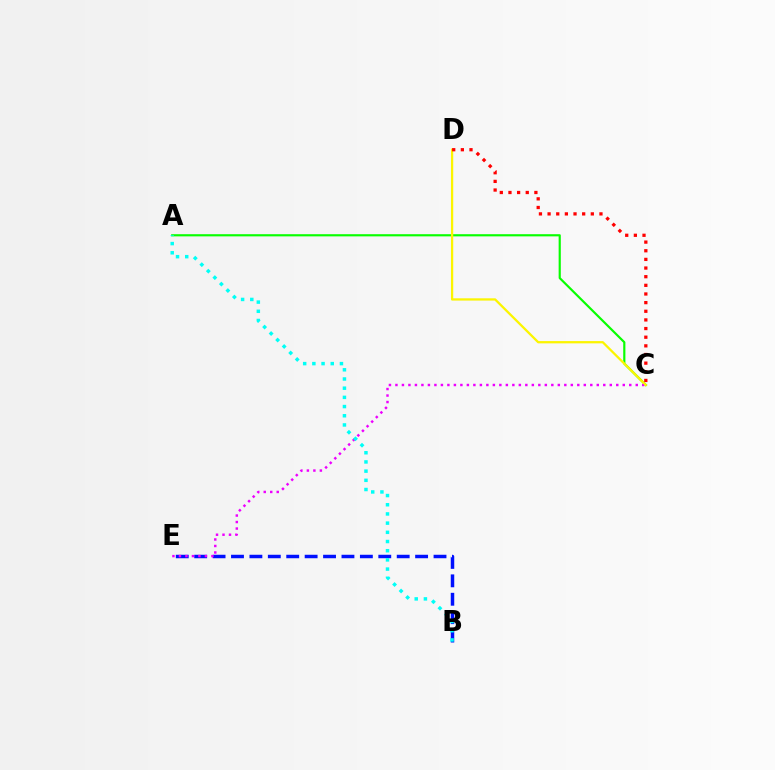{('A', 'C'): [{'color': '#08ff00', 'line_style': 'solid', 'thickness': 1.56}], ('B', 'E'): [{'color': '#0010ff', 'line_style': 'dashed', 'thickness': 2.5}], ('C', 'E'): [{'color': '#ee00ff', 'line_style': 'dotted', 'thickness': 1.76}], ('A', 'B'): [{'color': '#00fff6', 'line_style': 'dotted', 'thickness': 2.5}], ('C', 'D'): [{'color': '#fcf500', 'line_style': 'solid', 'thickness': 1.64}, {'color': '#ff0000', 'line_style': 'dotted', 'thickness': 2.35}]}